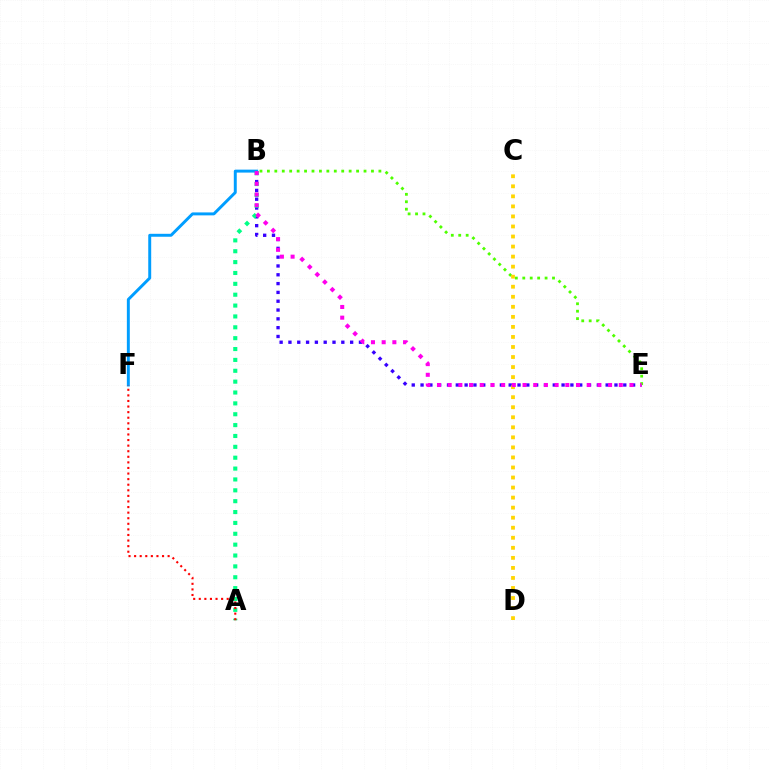{('B', 'E'): [{'color': '#3700ff', 'line_style': 'dotted', 'thickness': 2.39}, {'color': '#4fff00', 'line_style': 'dotted', 'thickness': 2.02}, {'color': '#ff00ed', 'line_style': 'dotted', 'thickness': 2.91}], ('A', 'B'): [{'color': '#00ff86', 'line_style': 'dotted', 'thickness': 2.95}], ('C', 'D'): [{'color': '#ffd500', 'line_style': 'dotted', 'thickness': 2.73}], ('B', 'F'): [{'color': '#009eff', 'line_style': 'solid', 'thickness': 2.12}], ('A', 'F'): [{'color': '#ff0000', 'line_style': 'dotted', 'thickness': 1.52}]}